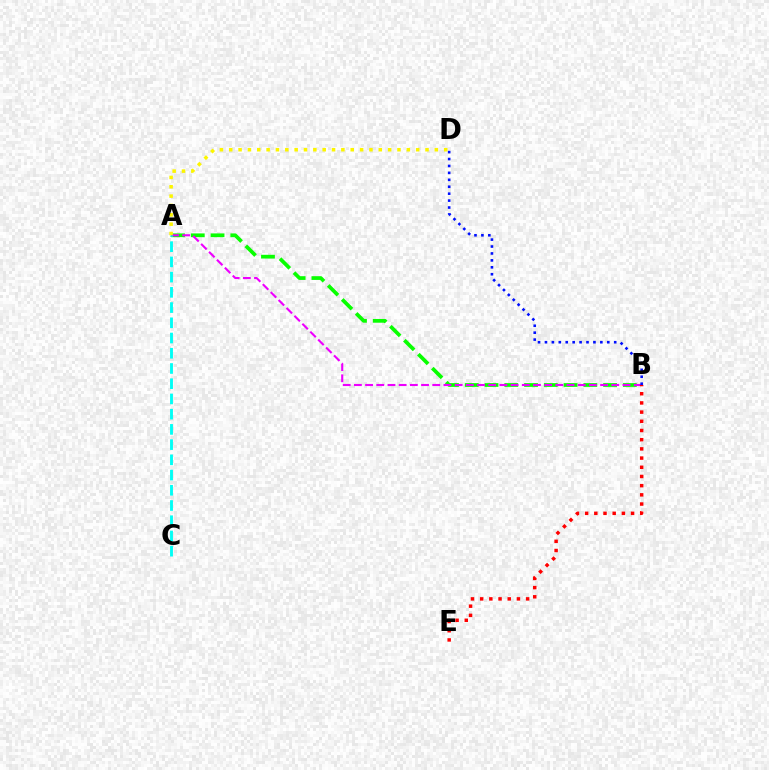{('A', 'B'): [{'color': '#08ff00', 'line_style': 'dashed', 'thickness': 2.68}, {'color': '#ee00ff', 'line_style': 'dashed', 'thickness': 1.52}], ('A', 'D'): [{'color': '#fcf500', 'line_style': 'dotted', 'thickness': 2.54}], ('B', 'E'): [{'color': '#ff0000', 'line_style': 'dotted', 'thickness': 2.5}], ('B', 'D'): [{'color': '#0010ff', 'line_style': 'dotted', 'thickness': 1.88}], ('A', 'C'): [{'color': '#00fff6', 'line_style': 'dashed', 'thickness': 2.07}]}